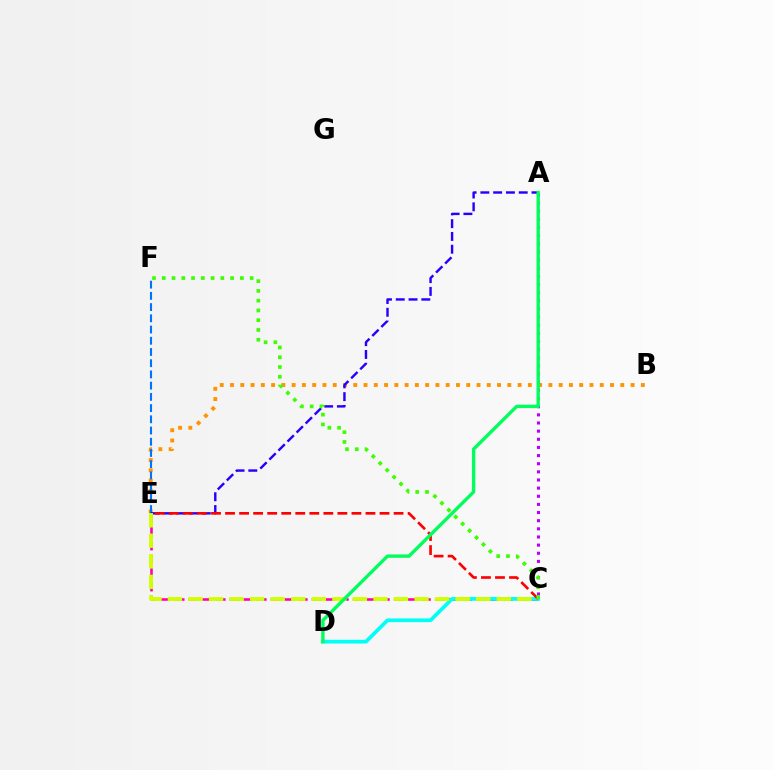{('B', 'E'): [{'color': '#ff9400', 'line_style': 'dotted', 'thickness': 2.79}], ('E', 'F'): [{'color': '#0074ff', 'line_style': 'dashed', 'thickness': 1.52}], ('C', 'E'): [{'color': '#ff00ac', 'line_style': 'dashed', 'thickness': 1.86}, {'color': '#ff0000', 'line_style': 'dashed', 'thickness': 1.91}, {'color': '#d1ff00', 'line_style': 'dashed', 'thickness': 2.79}], ('C', 'D'): [{'color': '#00fff6', 'line_style': 'solid', 'thickness': 2.68}], ('A', 'E'): [{'color': '#2500ff', 'line_style': 'dashed', 'thickness': 1.74}], ('A', 'C'): [{'color': '#b900ff', 'line_style': 'dotted', 'thickness': 2.21}], ('C', 'F'): [{'color': '#3dff00', 'line_style': 'dotted', 'thickness': 2.65}], ('A', 'D'): [{'color': '#00ff5c', 'line_style': 'solid', 'thickness': 2.43}]}